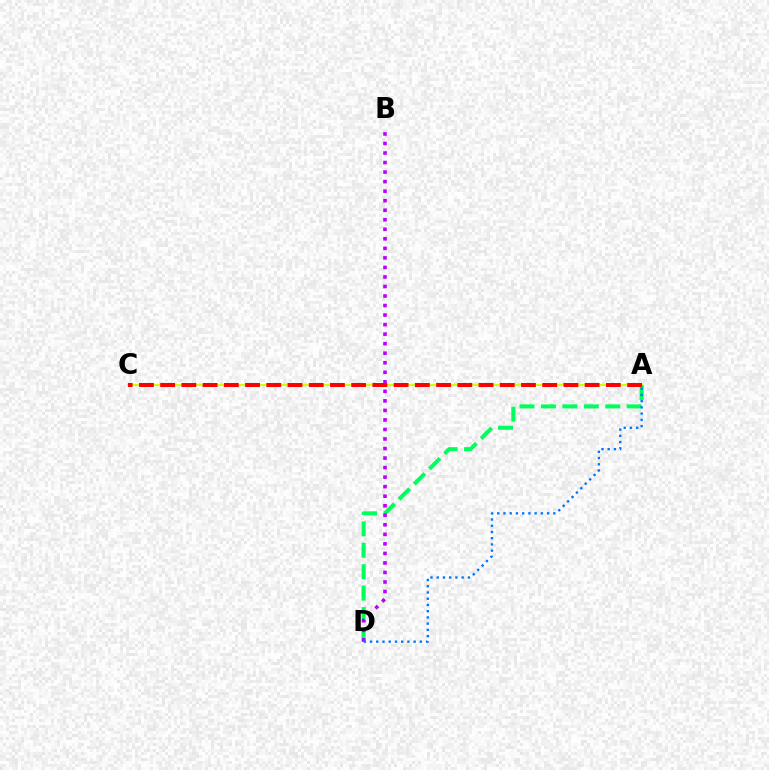{('A', 'C'): [{'color': '#d1ff00', 'line_style': 'solid', 'thickness': 1.52}, {'color': '#ff0000', 'line_style': 'dashed', 'thickness': 2.88}], ('A', 'D'): [{'color': '#00ff5c', 'line_style': 'dashed', 'thickness': 2.91}, {'color': '#0074ff', 'line_style': 'dotted', 'thickness': 1.69}], ('B', 'D'): [{'color': '#b900ff', 'line_style': 'dotted', 'thickness': 2.59}]}